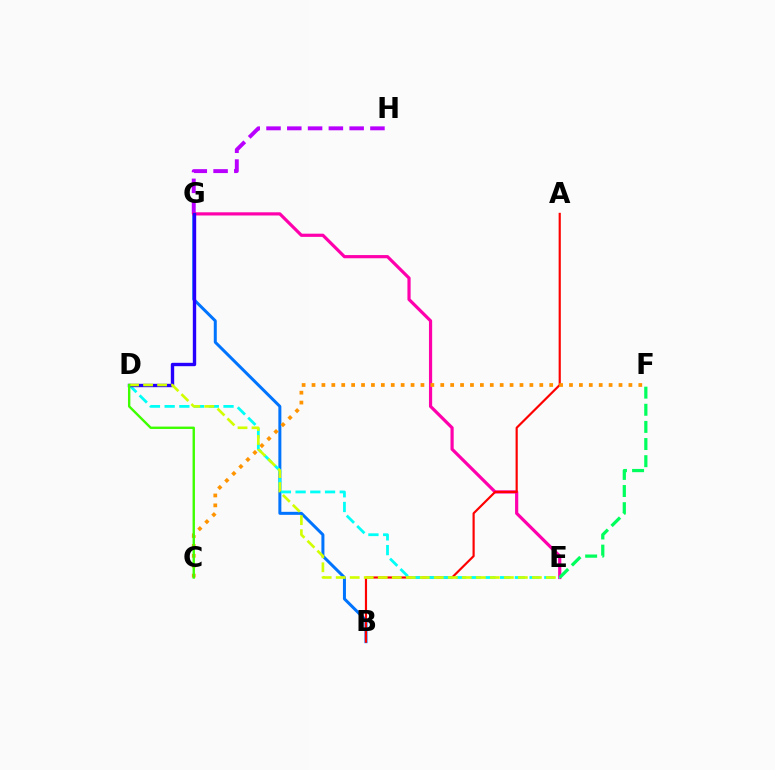{('B', 'G'): [{'color': '#0074ff', 'line_style': 'solid', 'thickness': 2.16}], ('G', 'H'): [{'color': '#b900ff', 'line_style': 'dashed', 'thickness': 2.82}], ('E', 'G'): [{'color': '#ff00ac', 'line_style': 'solid', 'thickness': 2.3}], ('A', 'B'): [{'color': '#ff0000', 'line_style': 'solid', 'thickness': 1.56}], ('C', 'F'): [{'color': '#ff9400', 'line_style': 'dotted', 'thickness': 2.69}], ('D', 'E'): [{'color': '#00fff6', 'line_style': 'dashed', 'thickness': 2.0}, {'color': '#d1ff00', 'line_style': 'dashed', 'thickness': 1.9}], ('D', 'G'): [{'color': '#2500ff', 'line_style': 'solid', 'thickness': 2.43}], ('E', 'F'): [{'color': '#00ff5c', 'line_style': 'dashed', 'thickness': 2.33}], ('C', 'D'): [{'color': '#3dff00', 'line_style': 'solid', 'thickness': 1.72}]}